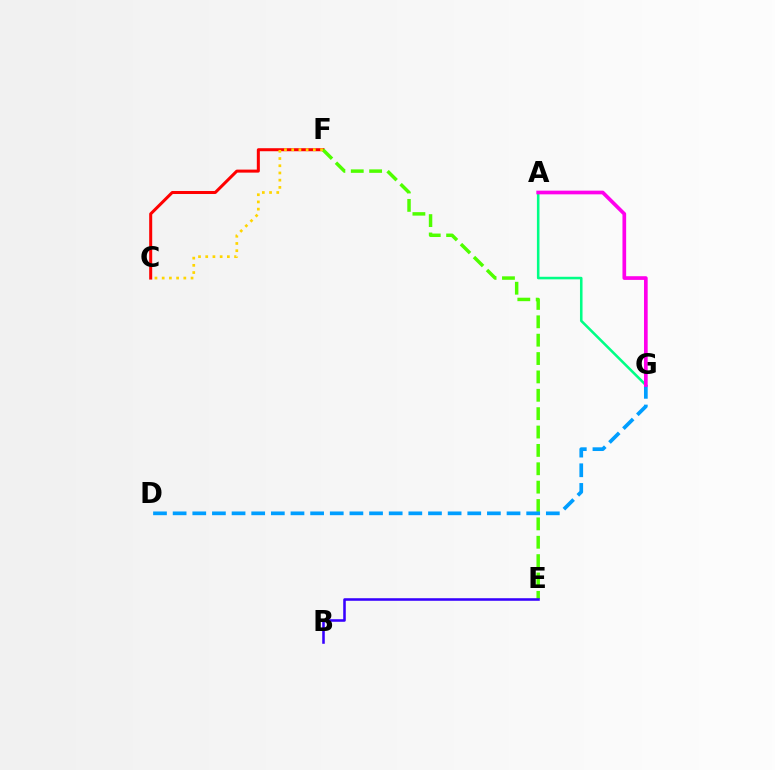{('C', 'F'): [{'color': '#ff0000', 'line_style': 'solid', 'thickness': 2.17}, {'color': '#ffd500', 'line_style': 'dotted', 'thickness': 1.96}], ('E', 'F'): [{'color': '#4fff00', 'line_style': 'dashed', 'thickness': 2.5}], ('A', 'G'): [{'color': '#00ff86', 'line_style': 'solid', 'thickness': 1.84}, {'color': '#ff00ed', 'line_style': 'solid', 'thickness': 2.65}], ('D', 'G'): [{'color': '#009eff', 'line_style': 'dashed', 'thickness': 2.67}], ('B', 'E'): [{'color': '#3700ff', 'line_style': 'solid', 'thickness': 1.84}]}